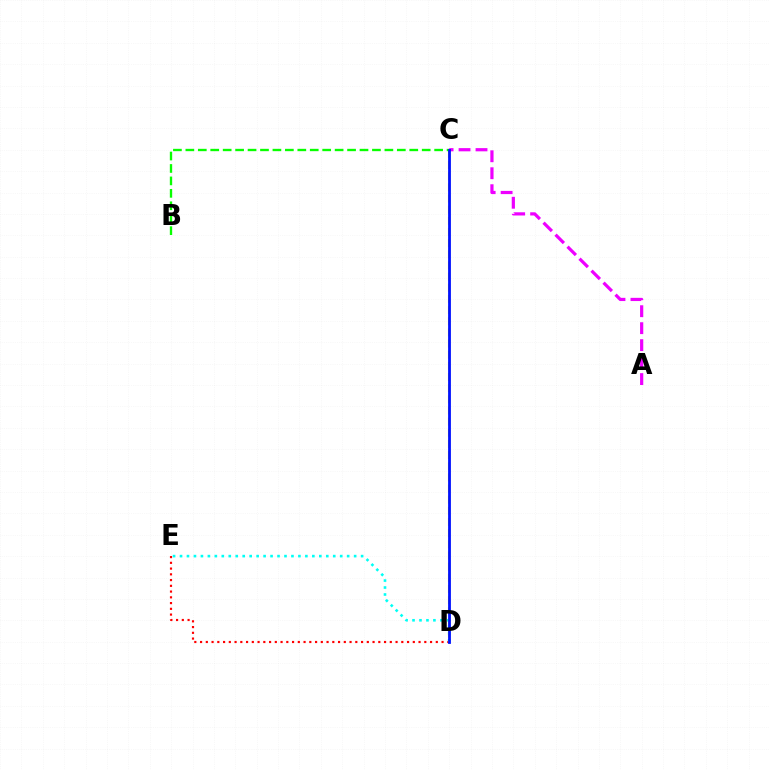{('D', 'E'): [{'color': '#ff0000', 'line_style': 'dotted', 'thickness': 1.56}, {'color': '#00fff6', 'line_style': 'dotted', 'thickness': 1.89}], ('C', 'D'): [{'color': '#fcf500', 'line_style': 'dashed', 'thickness': 1.52}, {'color': '#0010ff', 'line_style': 'solid', 'thickness': 2.01}], ('B', 'C'): [{'color': '#08ff00', 'line_style': 'dashed', 'thickness': 1.69}], ('A', 'C'): [{'color': '#ee00ff', 'line_style': 'dashed', 'thickness': 2.31}]}